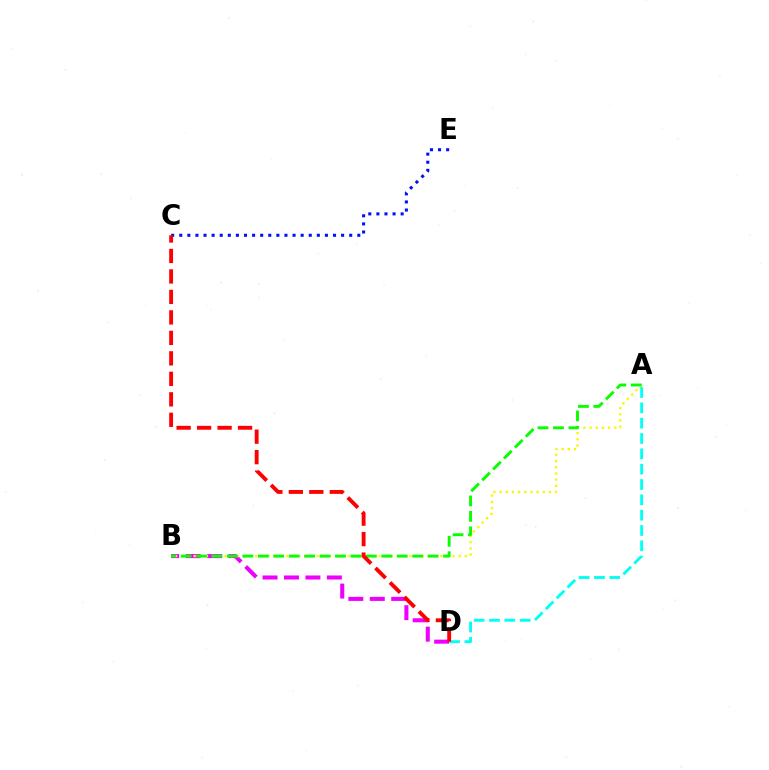{('B', 'D'): [{'color': '#ee00ff', 'line_style': 'dashed', 'thickness': 2.91}], ('A', 'B'): [{'color': '#fcf500', 'line_style': 'dotted', 'thickness': 1.68}, {'color': '#08ff00', 'line_style': 'dashed', 'thickness': 2.1}], ('A', 'D'): [{'color': '#00fff6', 'line_style': 'dashed', 'thickness': 2.08}], ('C', 'E'): [{'color': '#0010ff', 'line_style': 'dotted', 'thickness': 2.2}], ('C', 'D'): [{'color': '#ff0000', 'line_style': 'dashed', 'thickness': 2.78}]}